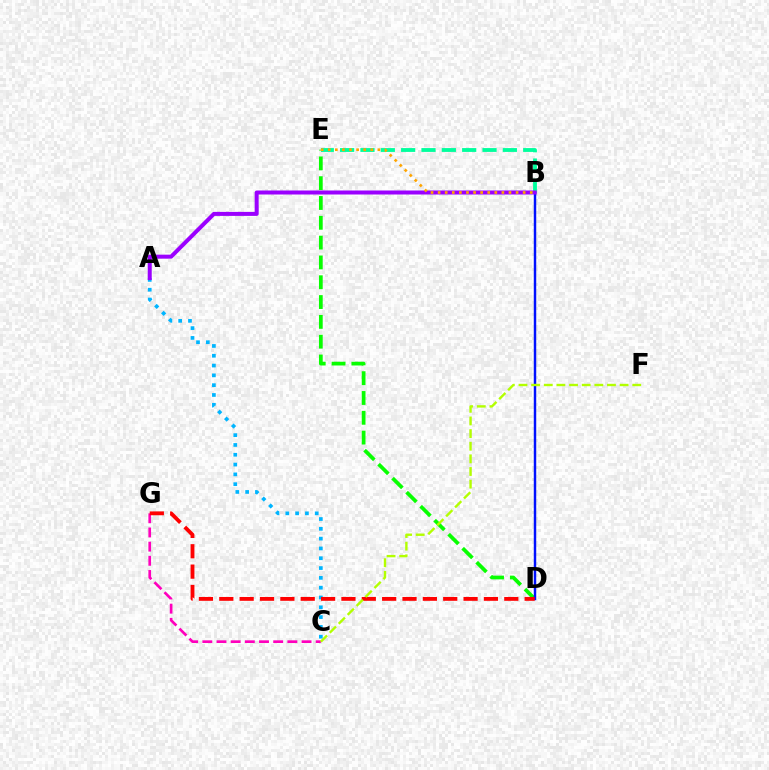{('C', 'G'): [{'color': '#ff00bd', 'line_style': 'dashed', 'thickness': 1.93}], ('D', 'E'): [{'color': '#08ff00', 'line_style': 'dashed', 'thickness': 2.69}], ('B', 'D'): [{'color': '#0010ff', 'line_style': 'solid', 'thickness': 1.76}], ('B', 'E'): [{'color': '#00ff9d', 'line_style': 'dashed', 'thickness': 2.76}, {'color': '#ffa500', 'line_style': 'dotted', 'thickness': 1.93}], ('A', 'C'): [{'color': '#00b5ff', 'line_style': 'dotted', 'thickness': 2.66}], ('D', 'G'): [{'color': '#ff0000', 'line_style': 'dashed', 'thickness': 2.77}], ('A', 'B'): [{'color': '#9b00ff', 'line_style': 'solid', 'thickness': 2.89}], ('C', 'F'): [{'color': '#b3ff00', 'line_style': 'dashed', 'thickness': 1.72}]}